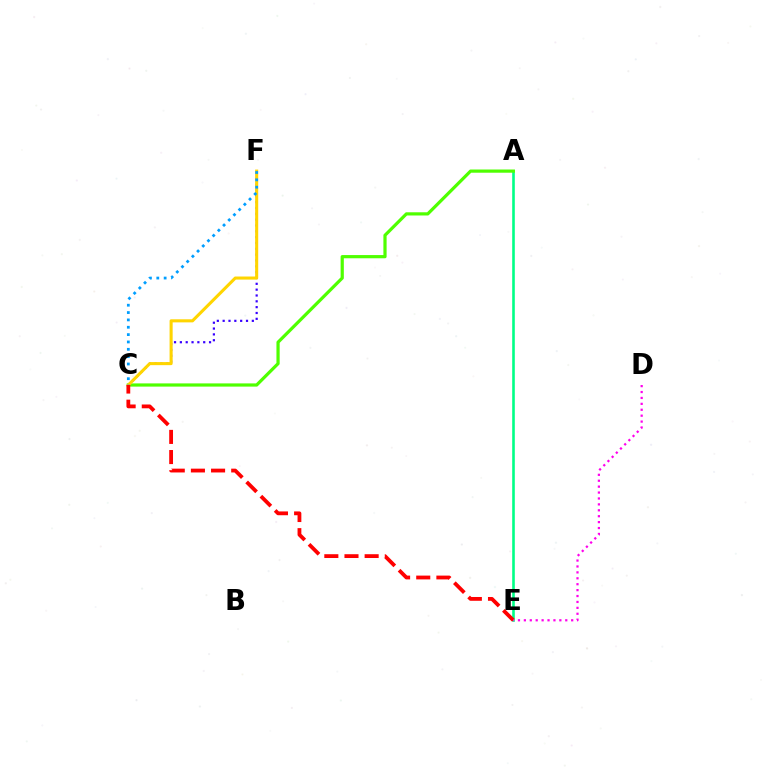{('A', 'E'): [{'color': '#00ff86', 'line_style': 'solid', 'thickness': 1.88}], ('A', 'C'): [{'color': '#4fff00', 'line_style': 'solid', 'thickness': 2.31}], ('C', 'F'): [{'color': '#3700ff', 'line_style': 'dotted', 'thickness': 1.59}, {'color': '#ffd500', 'line_style': 'solid', 'thickness': 2.21}, {'color': '#009eff', 'line_style': 'dotted', 'thickness': 2.0}], ('C', 'E'): [{'color': '#ff0000', 'line_style': 'dashed', 'thickness': 2.74}], ('D', 'E'): [{'color': '#ff00ed', 'line_style': 'dotted', 'thickness': 1.61}]}